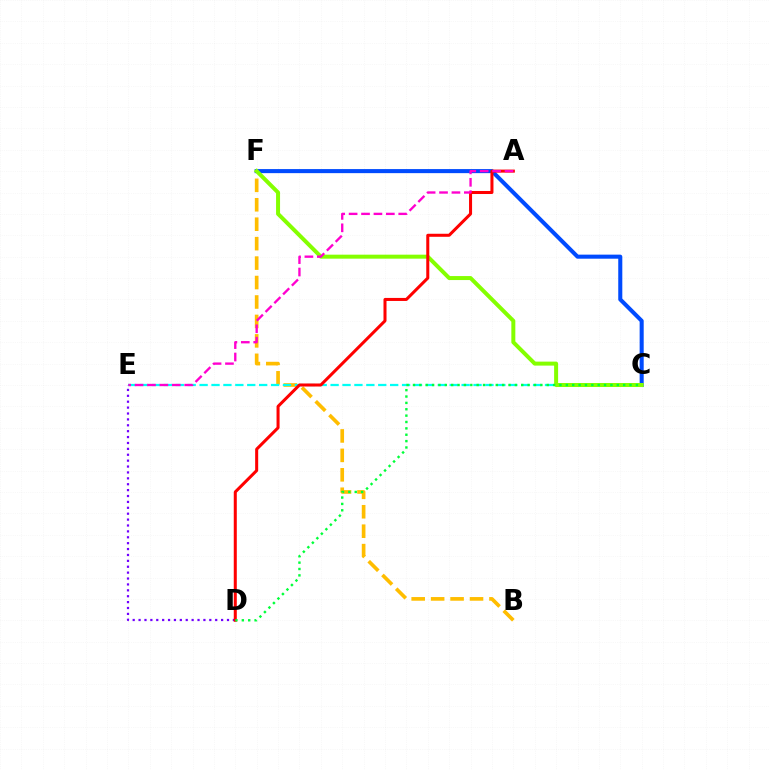{('B', 'F'): [{'color': '#ffbd00', 'line_style': 'dashed', 'thickness': 2.64}], ('C', 'F'): [{'color': '#004bff', 'line_style': 'solid', 'thickness': 2.92}, {'color': '#84ff00', 'line_style': 'solid', 'thickness': 2.87}], ('C', 'E'): [{'color': '#00fff6', 'line_style': 'dashed', 'thickness': 1.62}], ('D', 'E'): [{'color': '#7200ff', 'line_style': 'dotted', 'thickness': 1.6}], ('A', 'D'): [{'color': '#ff0000', 'line_style': 'solid', 'thickness': 2.18}], ('A', 'E'): [{'color': '#ff00cf', 'line_style': 'dashed', 'thickness': 1.69}], ('C', 'D'): [{'color': '#00ff39', 'line_style': 'dotted', 'thickness': 1.73}]}